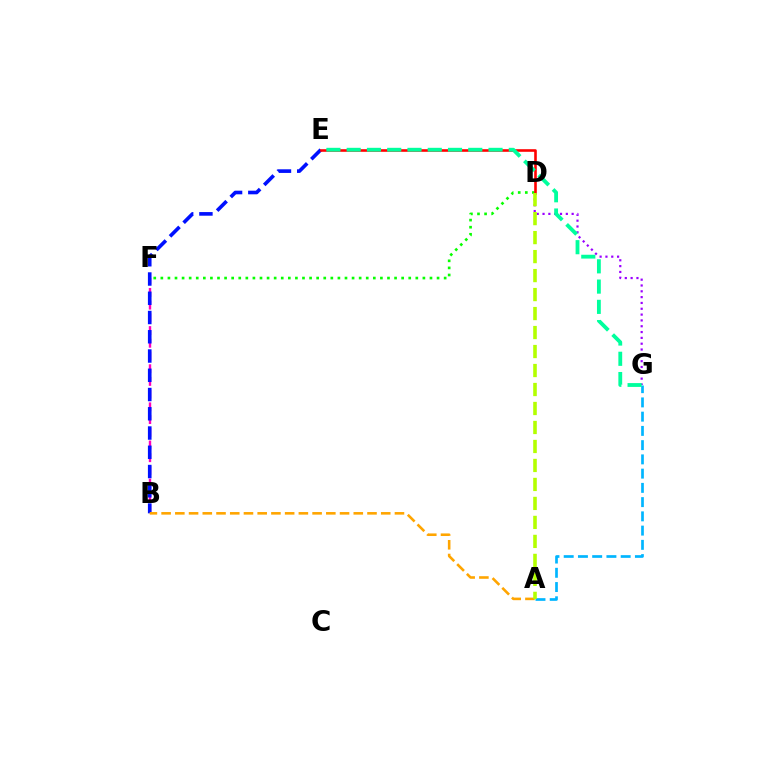{('D', 'G'): [{'color': '#9b00ff', 'line_style': 'dotted', 'thickness': 1.58}], ('B', 'F'): [{'color': '#ff00bd', 'line_style': 'dashed', 'thickness': 1.73}], ('D', 'F'): [{'color': '#08ff00', 'line_style': 'dotted', 'thickness': 1.92}], ('A', 'G'): [{'color': '#00b5ff', 'line_style': 'dashed', 'thickness': 1.94}], ('B', 'E'): [{'color': '#0010ff', 'line_style': 'dashed', 'thickness': 2.62}], ('A', 'B'): [{'color': '#ffa500', 'line_style': 'dashed', 'thickness': 1.86}], ('D', 'E'): [{'color': '#ff0000', 'line_style': 'solid', 'thickness': 1.88}], ('E', 'G'): [{'color': '#00ff9d', 'line_style': 'dashed', 'thickness': 2.75}], ('A', 'D'): [{'color': '#b3ff00', 'line_style': 'dashed', 'thickness': 2.58}]}